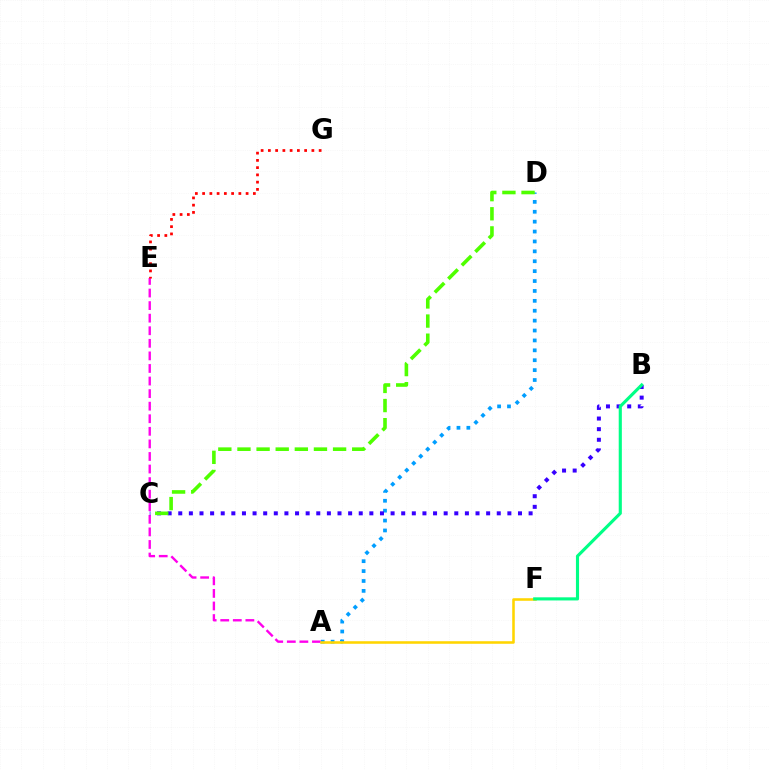{('A', 'D'): [{'color': '#009eff', 'line_style': 'dotted', 'thickness': 2.69}], ('A', 'E'): [{'color': '#ff00ed', 'line_style': 'dashed', 'thickness': 1.71}], ('B', 'C'): [{'color': '#3700ff', 'line_style': 'dotted', 'thickness': 2.88}], ('A', 'F'): [{'color': '#ffd500', 'line_style': 'solid', 'thickness': 1.85}], ('E', 'G'): [{'color': '#ff0000', 'line_style': 'dotted', 'thickness': 1.97}], ('B', 'F'): [{'color': '#00ff86', 'line_style': 'solid', 'thickness': 2.25}], ('C', 'D'): [{'color': '#4fff00', 'line_style': 'dashed', 'thickness': 2.6}]}